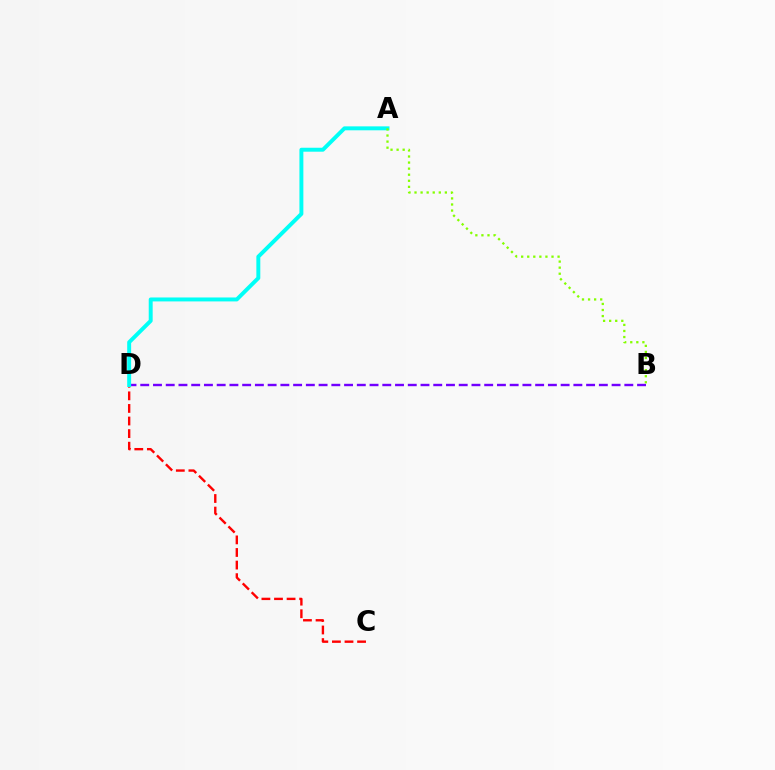{('C', 'D'): [{'color': '#ff0000', 'line_style': 'dashed', 'thickness': 1.71}], ('B', 'D'): [{'color': '#7200ff', 'line_style': 'dashed', 'thickness': 1.73}], ('A', 'D'): [{'color': '#00fff6', 'line_style': 'solid', 'thickness': 2.84}], ('A', 'B'): [{'color': '#84ff00', 'line_style': 'dotted', 'thickness': 1.65}]}